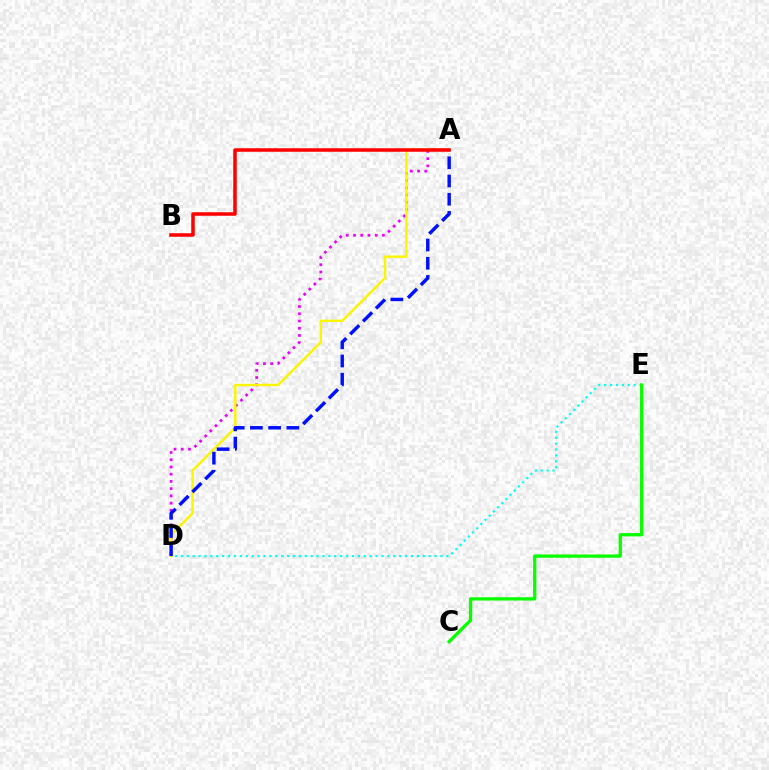{('A', 'D'): [{'color': '#ee00ff', 'line_style': 'dotted', 'thickness': 1.96}, {'color': '#fcf500', 'line_style': 'solid', 'thickness': 1.74}, {'color': '#0010ff', 'line_style': 'dashed', 'thickness': 2.48}], ('D', 'E'): [{'color': '#00fff6', 'line_style': 'dotted', 'thickness': 1.6}], ('A', 'B'): [{'color': '#ff0000', 'line_style': 'solid', 'thickness': 2.53}], ('C', 'E'): [{'color': '#08ff00', 'line_style': 'solid', 'thickness': 2.37}]}